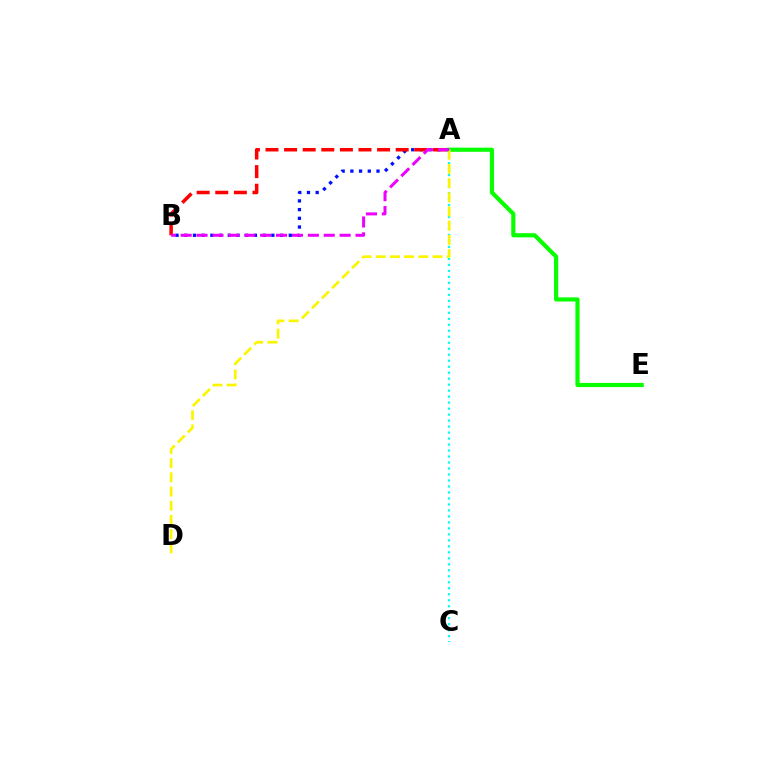{('A', 'B'): [{'color': '#0010ff', 'line_style': 'dotted', 'thickness': 2.37}, {'color': '#ff0000', 'line_style': 'dashed', 'thickness': 2.53}, {'color': '#ee00ff', 'line_style': 'dashed', 'thickness': 2.16}], ('A', 'C'): [{'color': '#00fff6', 'line_style': 'dotted', 'thickness': 1.63}], ('A', 'E'): [{'color': '#08ff00', 'line_style': 'solid', 'thickness': 2.99}], ('A', 'D'): [{'color': '#fcf500', 'line_style': 'dashed', 'thickness': 1.93}]}